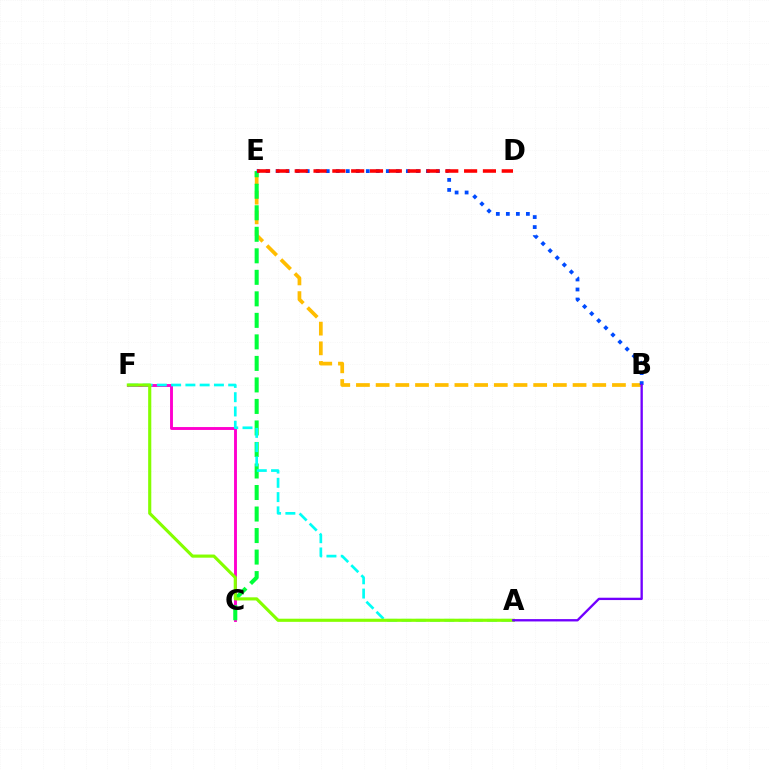{('C', 'F'): [{'color': '#ff00cf', 'line_style': 'solid', 'thickness': 2.09}], ('B', 'E'): [{'color': '#ffbd00', 'line_style': 'dashed', 'thickness': 2.68}, {'color': '#004bff', 'line_style': 'dotted', 'thickness': 2.72}], ('C', 'E'): [{'color': '#00ff39', 'line_style': 'dashed', 'thickness': 2.92}], ('A', 'F'): [{'color': '#00fff6', 'line_style': 'dashed', 'thickness': 1.94}, {'color': '#84ff00', 'line_style': 'solid', 'thickness': 2.26}], ('A', 'B'): [{'color': '#7200ff', 'line_style': 'solid', 'thickness': 1.69}], ('D', 'E'): [{'color': '#ff0000', 'line_style': 'dashed', 'thickness': 2.56}]}